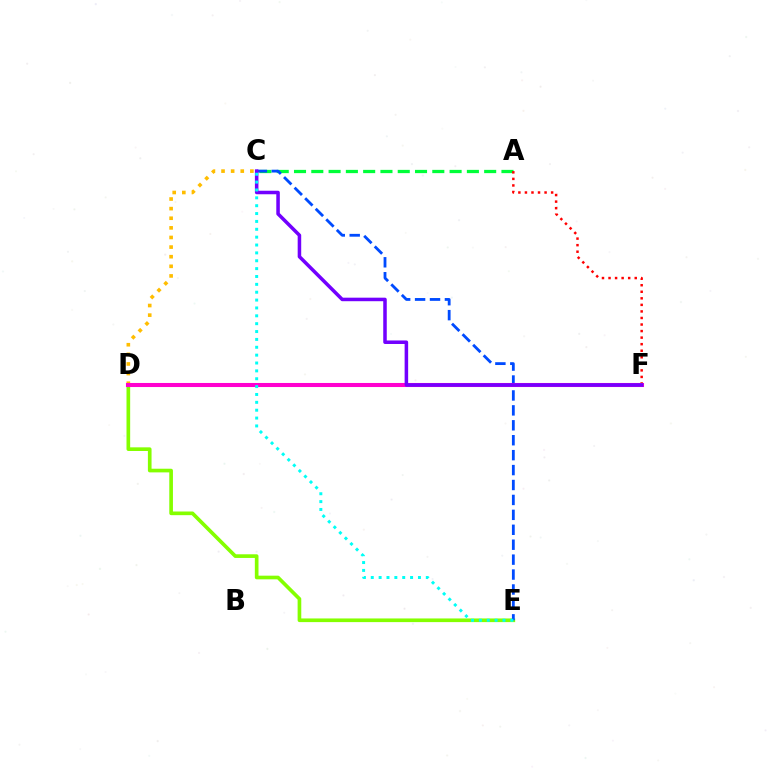{('D', 'E'): [{'color': '#84ff00', 'line_style': 'solid', 'thickness': 2.64}], ('A', 'C'): [{'color': '#00ff39', 'line_style': 'dashed', 'thickness': 2.35}], ('C', 'E'): [{'color': '#004bff', 'line_style': 'dashed', 'thickness': 2.03}, {'color': '#00fff6', 'line_style': 'dotted', 'thickness': 2.14}], ('A', 'F'): [{'color': '#ff0000', 'line_style': 'dotted', 'thickness': 1.78}], ('C', 'D'): [{'color': '#ffbd00', 'line_style': 'dotted', 'thickness': 2.61}], ('D', 'F'): [{'color': '#ff00cf', 'line_style': 'solid', 'thickness': 2.92}], ('C', 'F'): [{'color': '#7200ff', 'line_style': 'solid', 'thickness': 2.54}]}